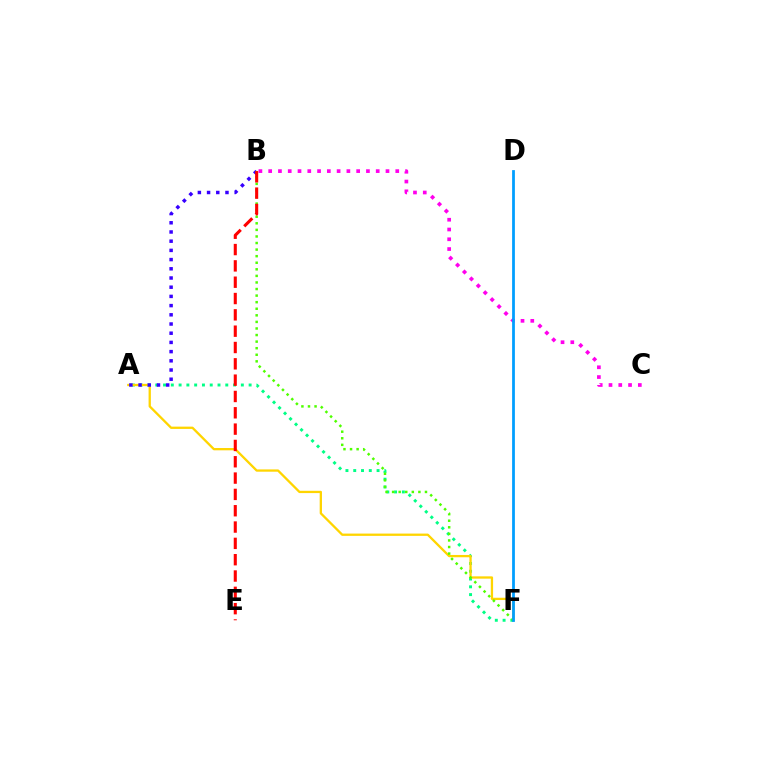{('A', 'F'): [{'color': '#00ff86', 'line_style': 'dotted', 'thickness': 2.11}, {'color': '#ffd500', 'line_style': 'solid', 'thickness': 1.65}], ('B', 'C'): [{'color': '#ff00ed', 'line_style': 'dotted', 'thickness': 2.66}], ('A', 'B'): [{'color': '#3700ff', 'line_style': 'dotted', 'thickness': 2.5}], ('B', 'F'): [{'color': '#4fff00', 'line_style': 'dotted', 'thickness': 1.79}], ('D', 'F'): [{'color': '#009eff', 'line_style': 'solid', 'thickness': 1.99}], ('B', 'E'): [{'color': '#ff0000', 'line_style': 'dashed', 'thickness': 2.22}]}